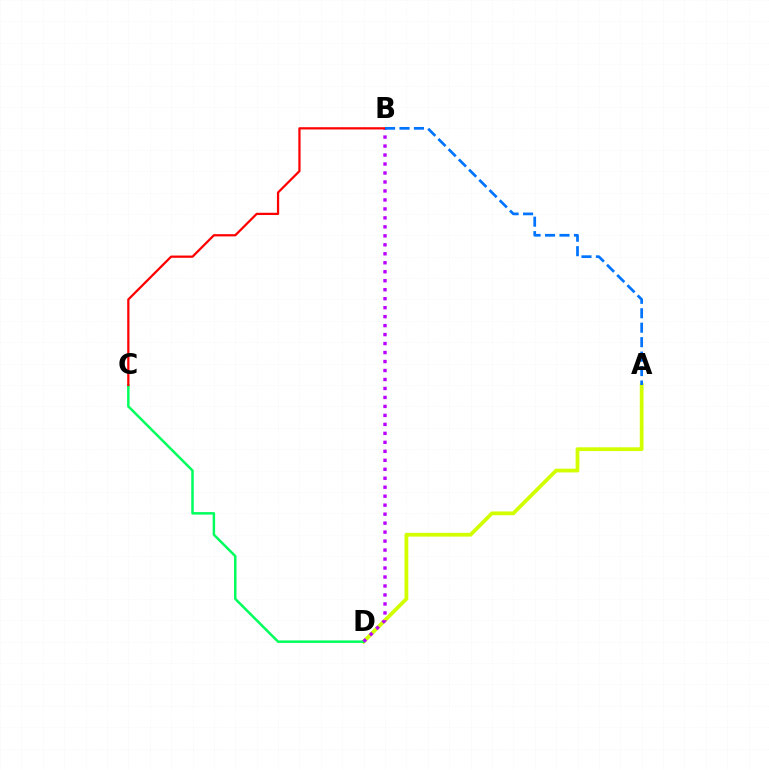{('A', 'D'): [{'color': '#d1ff00', 'line_style': 'solid', 'thickness': 2.71}], ('C', 'D'): [{'color': '#00ff5c', 'line_style': 'solid', 'thickness': 1.79}], ('B', 'D'): [{'color': '#b900ff', 'line_style': 'dotted', 'thickness': 2.44}], ('B', 'C'): [{'color': '#ff0000', 'line_style': 'solid', 'thickness': 1.62}], ('A', 'B'): [{'color': '#0074ff', 'line_style': 'dashed', 'thickness': 1.96}]}